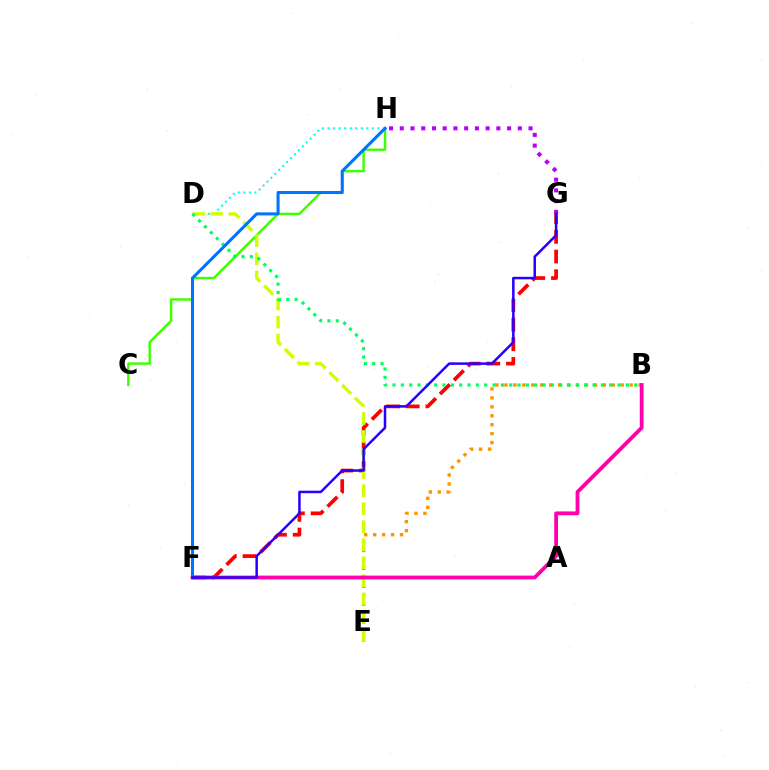{('D', 'H'): [{'color': '#00fff6', 'line_style': 'dotted', 'thickness': 1.51}], ('C', 'H'): [{'color': '#3dff00', 'line_style': 'solid', 'thickness': 1.74}], ('B', 'E'): [{'color': '#ff9400', 'line_style': 'dotted', 'thickness': 2.43}], ('G', 'H'): [{'color': '#b900ff', 'line_style': 'dotted', 'thickness': 2.92}], ('F', 'G'): [{'color': '#ff0000', 'line_style': 'dashed', 'thickness': 2.67}, {'color': '#2500ff', 'line_style': 'solid', 'thickness': 1.8}], ('D', 'E'): [{'color': '#d1ff00', 'line_style': 'dashed', 'thickness': 2.45}], ('B', 'D'): [{'color': '#00ff5c', 'line_style': 'dotted', 'thickness': 2.26}], ('B', 'F'): [{'color': '#ff00ac', 'line_style': 'solid', 'thickness': 2.73}], ('F', 'H'): [{'color': '#0074ff', 'line_style': 'solid', 'thickness': 2.2}]}